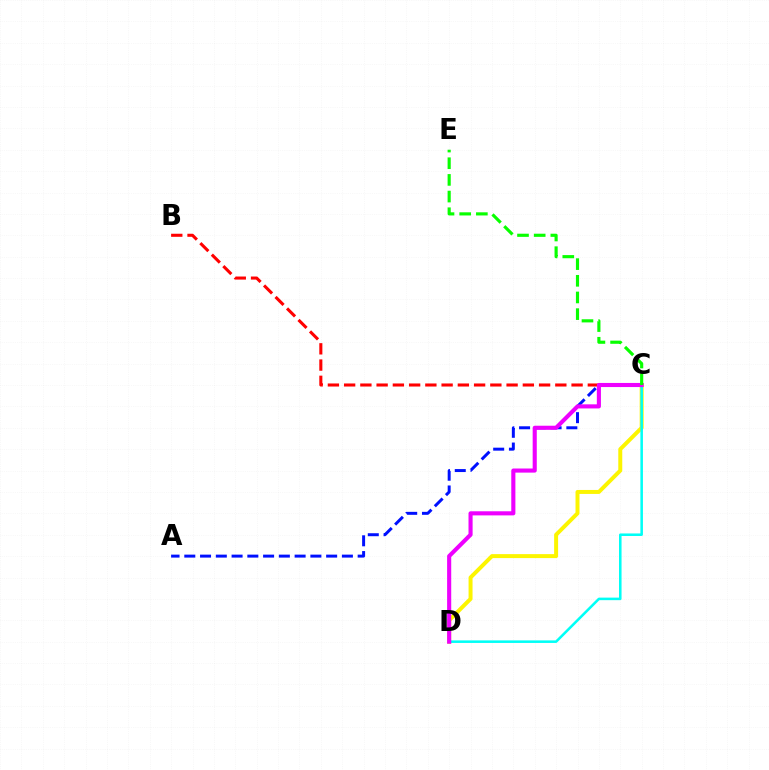{('C', 'D'): [{'color': '#fcf500', 'line_style': 'solid', 'thickness': 2.86}, {'color': '#00fff6', 'line_style': 'solid', 'thickness': 1.83}, {'color': '#ee00ff', 'line_style': 'solid', 'thickness': 2.96}], ('B', 'C'): [{'color': '#ff0000', 'line_style': 'dashed', 'thickness': 2.21}], ('A', 'C'): [{'color': '#0010ff', 'line_style': 'dashed', 'thickness': 2.14}], ('C', 'E'): [{'color': '#08ff00', 'line_style': 'dashed', 'thickness': 2.26}]}